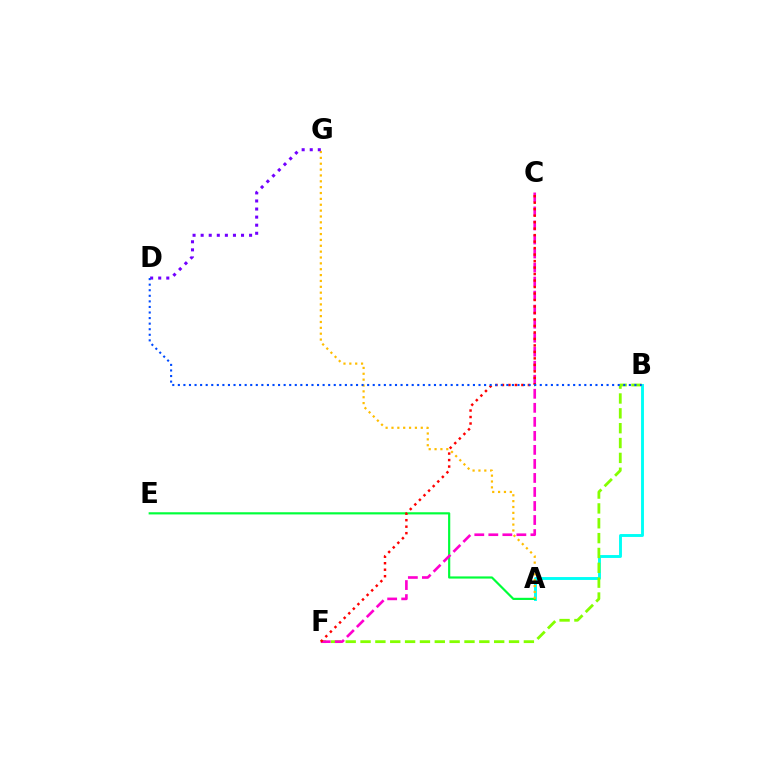{('A', 'B'): [{'color': '#00fff6', 'line_style': 'solid', 'thickness': 2.09}], ('A', 'E'): [{'color': '#00ff39', 'line_style': 'solid', 'thickness': 1.57}], ('B', 'F'): [{'color': '#84ff00', 'line_style': 'dashed', 'thickness': 2.02}], ('C', 'F'): [{'color': '#ff00cf', 'line_style': 'dashed', 'thickness': 1.91}, {'color': '#ff0000', 'line_style': 'dotted', 'thickness': 1.76}], ('A', 'G'): [{'color': '#ffbd00', 'line_style': 'dotted', 'thickness': 1.59}], ('D', 'G'): [{'color': '#7200ff', 'line_style': 'dotted', 'thickness': 2.19}], ('B', 'D'): [{'color': '#004bff', 'line_style': 'dotted', 'thickness': 1.51}]}